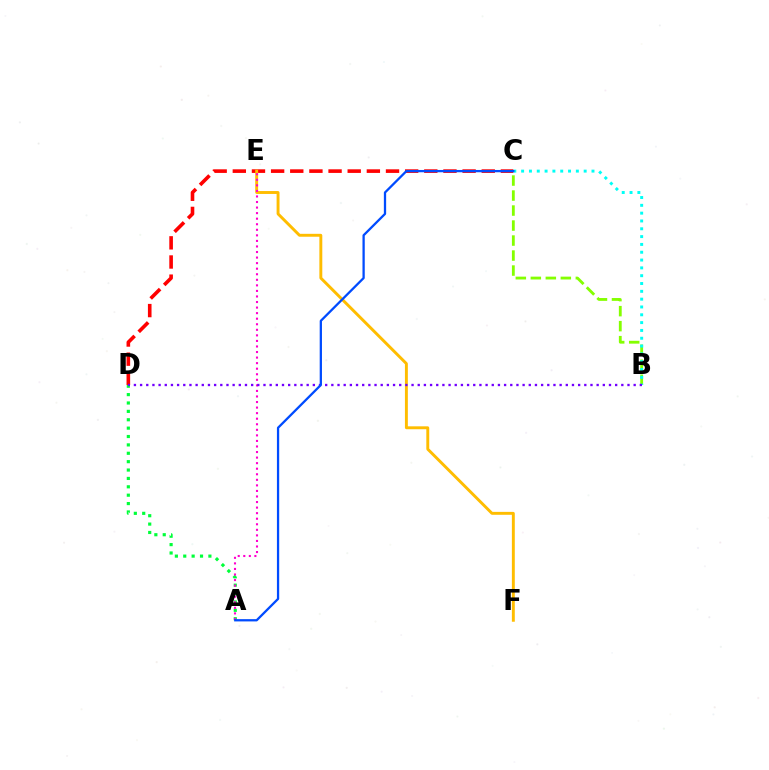{('A', 'D'): [{'color': '#00ff39', 'line_style': 'dotted', 'thickness': 2.28}], ('C', 'D'): [{'color': '#ff0000', 'line_style': 'dashed', 'thickness': 2.6}], ('E', 'F'): [{'color': '#ffbd00', 'line_style': 'solid', 'thickness': 2.1}], ('A', 'E'): [{'color': '#ff00cf', 'line_style': 'dotted', 'thickness': 1.51}], ('B', 'C'): [{'color': '#84ff00', 'line_style': 'dashed', 'thickness': 2.04}, {'color': '#00fff6', 'line_style': 'dotted', 'thickness': 2.12}], ('B', 'D'): [{'color': '#7200ff', 'line_style': 'dotted', 'thickness': 1.68}], ('A', 'C'): [{'color': '#004bff', 'line_style': 'solid', 'thickness': 1.64}]}